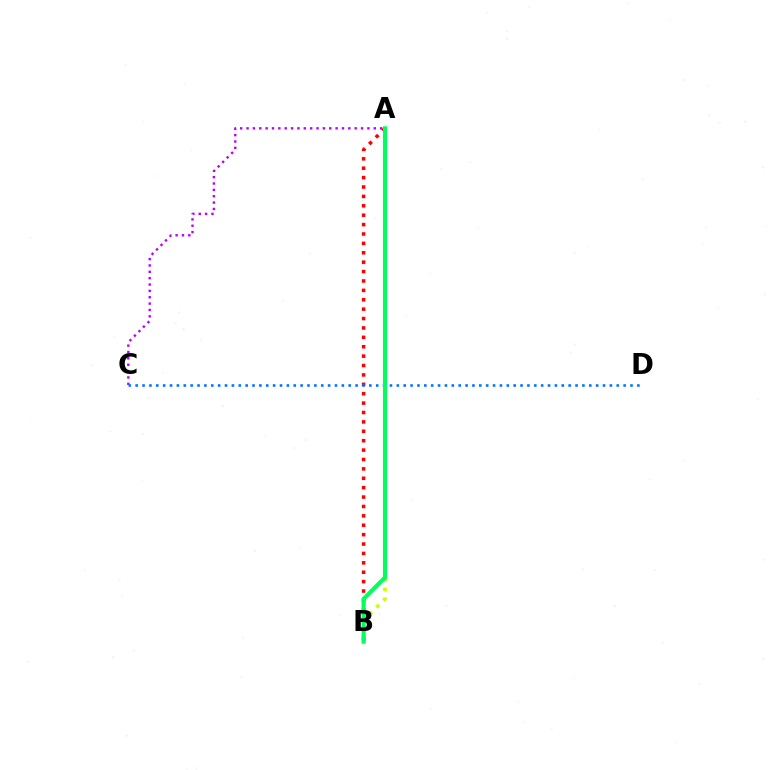{('A', 'B'): [{'color': '#d1ff00', 'line_style': 'dotted', 'thickness': 2.68}, {'color': '#ff0000', 'line_style': 'dotted', 'thickness': 2.55}, {'color': '#00ff5c', 'line_style': 'solid', 'thickness': 2.96}], ('A', 'C'): [{'color': '#b900ff', 'line_style': 'dotted', 'thickness': 1.73}], ('C', 'D'): [{'color': '#0074ff', 'line_style': 'dotted', 'thickness': 1.87}]}